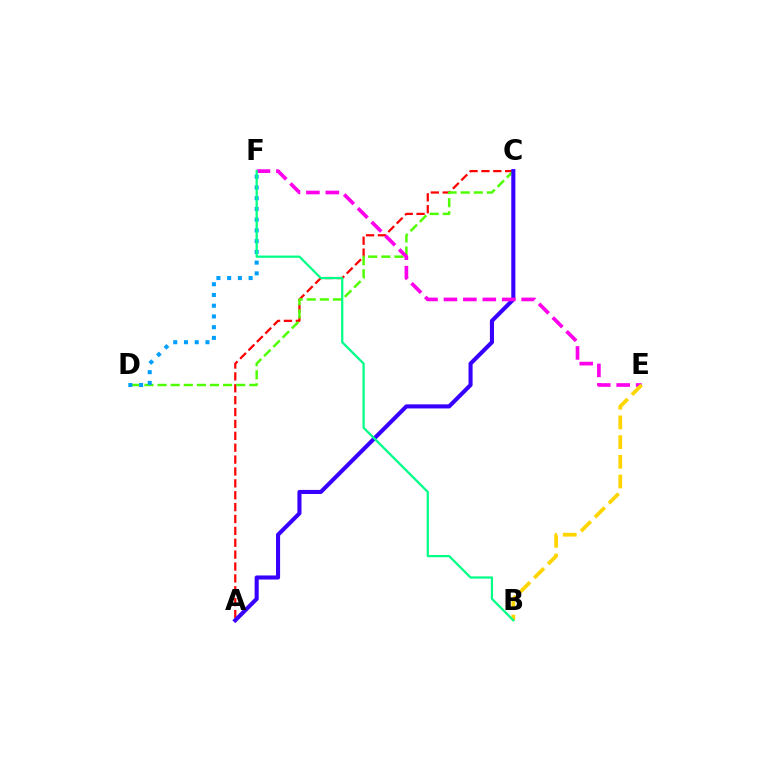{('A', 'C'): [{'color': '#ff0000', 'line_style': 'dashed', 'thickness': 1.61}, {'color': '#3700ff', 'line_style': 'solid', 'thickness': 2.94}], ('C', 'D'): [{'color': '#4fff00', 'line_style': 'dashed', 'thickness': 1.78}], ('D', 'F'): [{'color': '#009eff', 'line_style': 'dotted', 'thickness': 2.92}], ('E', 'F'): [{'color': '#ff00ed', 'line_style': 'dashed', 'thickness': 2.64}], ('B', 'E'): [{'color': '#ffd500', 'line_style': 'dashed', 'thickness': 2.67}], ('B', 'F'): [{'color': '#00ff86', 'line_style': 'solid', 'thickness': 1.61}]}